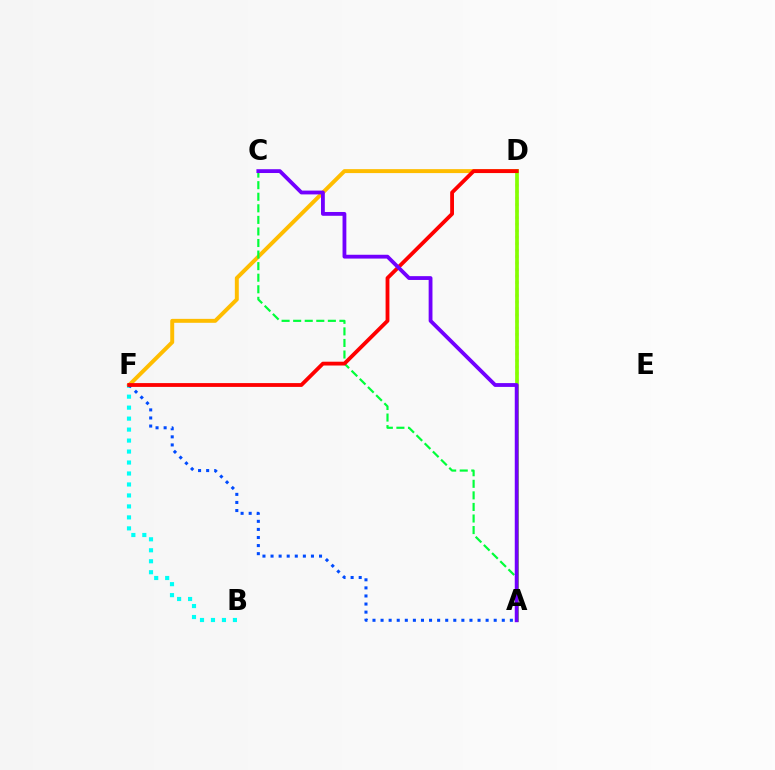{('A', 'D'): [{'color': '#ff00cf', 'line_style': 'dotted', 'thickness': 1.76}, {'color': '#84ff00', 'line_style': 'solid', 'thickness': 2.67}], ('D', 'F'): [{'color': '#ffbd00', 'line_style': 'solid', 'thickness': 2.84}, {'color': '#ff0000', 'line_style': 'solid', 'thickness': 2.75}], ('B', 'F'): [{'color': '#00fff6', 'line_style': 'dotted', 'thickness': 2.98}], ('A', 'F'): [{'color': '#004bff', 'line_style': 'dotted', 'thickness': 2.2}], ('A', 'C'): [{'color': '#00ff39', 'line_style': 'dashed', 'thickness': 1.57}, {'color': '#7200ff', 'line_style': 'solid', 'thickness': 2.74}]}